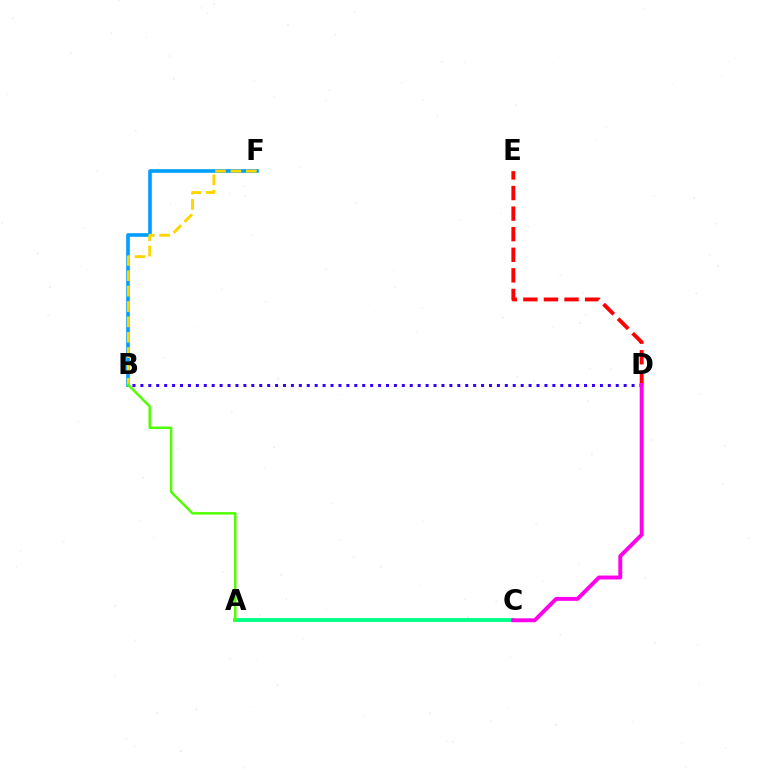{('A', 'C'): [{'color': '#00ff86', 'line_style': 'solid', 'thickness': 2.76}], ('B', 'F'): [{'color': '#009eff', 'line_style': 'solid', 'thickness': 2.62}, {'color': '#ffd500', 'line_style': 'dashed', 'thickness': 2.09}], ('A', 'B'): [{'color': '#4fff00', 'line_style': 'solid', 'thickness': 1.78}], ('D', 'E'): [{'color': '#ff0000', 'line_style': 'dashed', 'thickness': 2.8}], ('B', 'D'): [{'color': '#3700ff', 'line_style': 'dotted', 'thickness': 2.15}], ('C', 'D'): [{'color': '#ff00ed', 'line_style': 'solid', 'thickness': 2.82}]}